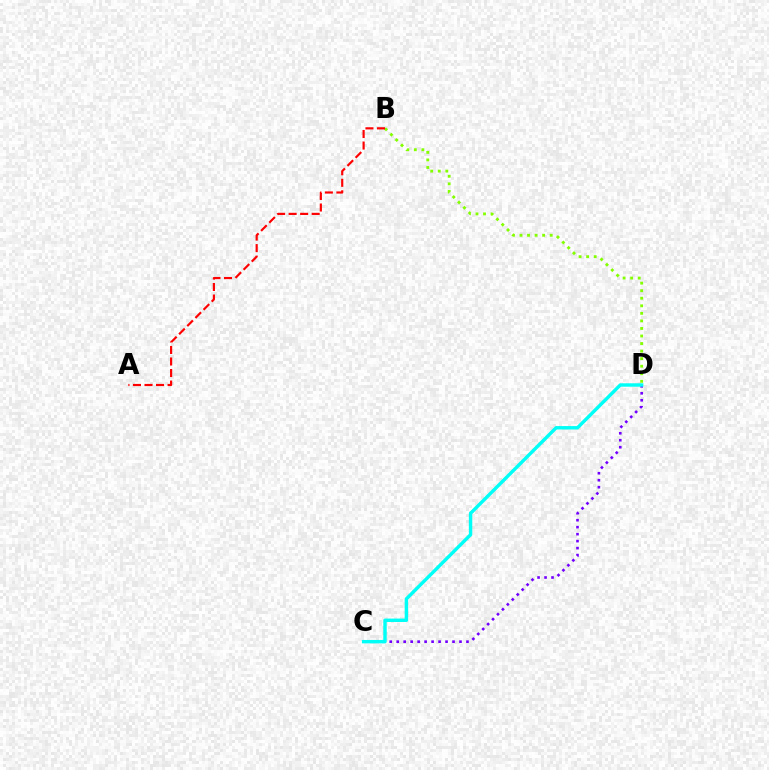{('B', 'D'): [{'color': '#84ff00', 'line_style': 'dotted', 'thickness': 2.05}], ('A', 'B'): [{'color': '#ff0000', 'line_style': 'dashed', 'thickness': 1.57}], ('C', 'D'): [{'color': '#7200ff', 'line_style': 'dotted', 'thickness': 1.9}, {'color': '#00fff6', 'line_style': 'solid', 'thickness': 2.46}]}